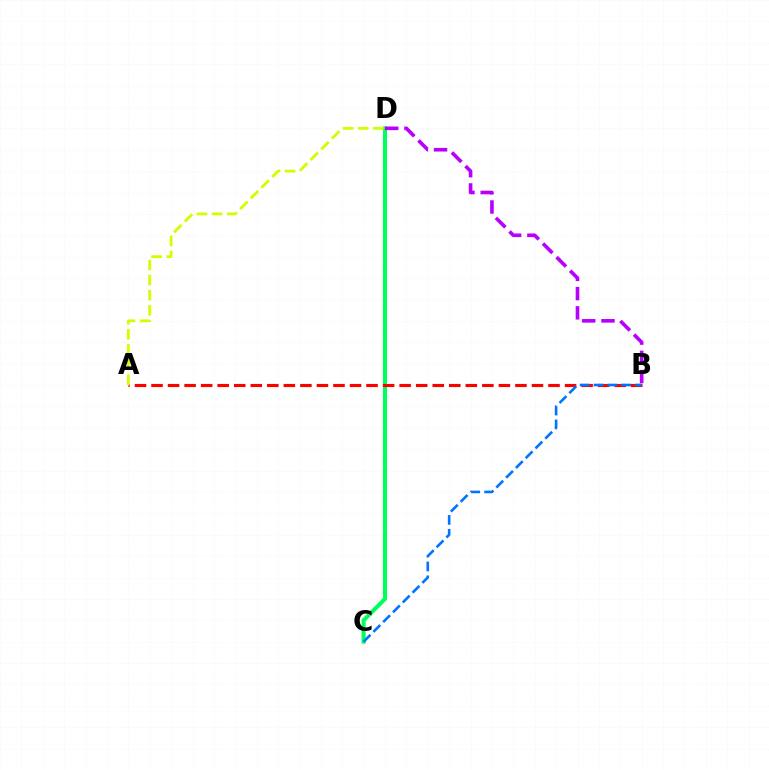{('C', 'D'): [{'color': '#00ff5c', 'line_style': 'solid', 'thickness': 2.93}], ('A', 'B'): [{'color': '#ff0000', 'line_style': 'dashed', 'thickness': 2.25}], ('A', 'D'): [{'color': '#d1ff00', 'line_style': 'dashed', 'thickness': 2.06}], ('B', 'C'): [{'color': '#0074ff', 'line_style': 'dashed', 'thickness': 1.88}], ('B', 'D'): [{'color': '#b900ff', 'line_style': 'dashed', 'thickness': 2.61}]}